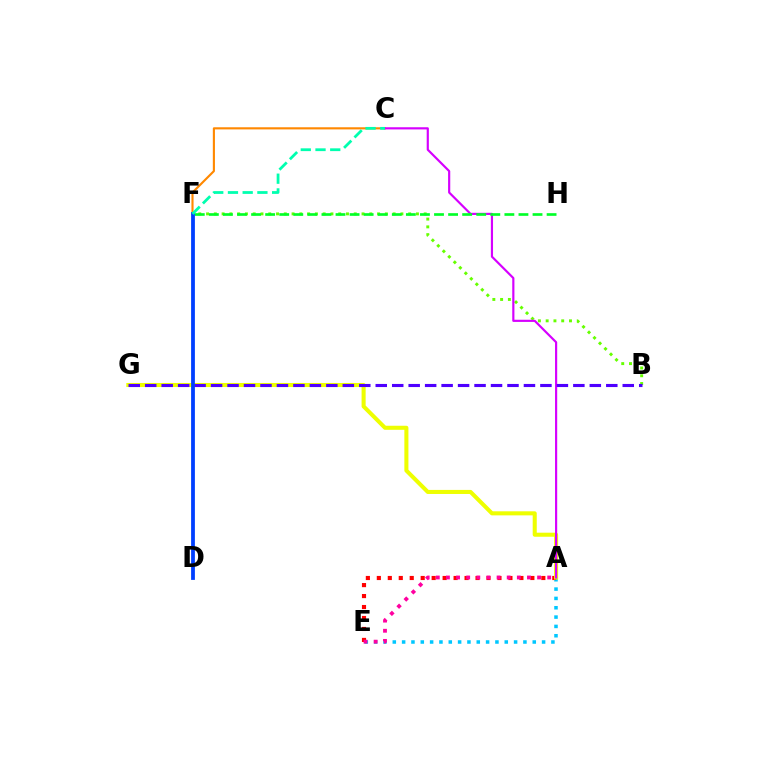{('B', 'F'): [{'color': '#66ff00', 'line_style': 'dotted', 'thickness': 2.11}], ('A', 'E'): [{'color': '#00c7ff', 'line_style': 'dotted', 'thickness': 2.54}, {'color': '#ff0000', 'line_style': 'dotted', 'thickness': 2.98}, {'color': '#ff00a0', 'line_style': 'dotted', 'thickness': 2.75}], ('C', 'F'): [{'color': '#ff8800', 'line_style': 'solid', 'thickness': 1.53}, {'color': '#00ffaf', 'line_style': 'dashed', 'thickness': 2.0}], ('A', 'G'): [{'color': '#eeff00', 'line_style': 'solid', 'thickness': 2.92}], ('A', 'C'): [{'color': '#d600ff', 'line_style': 'solid', 'thickness': 1.56}], ('F', 'H'): [{'color': '#00ff27', 'line_style': 'dashed', 'thickness': 1.91}], ('B', 'G'): [{'color': '#4f00ff', 'line_style': 'dashed', 'thickness': 2.24}], ('D', 'F'): [{'color': '#003fff', 'line_style': 'solid', 'thickness': 2.72}]}